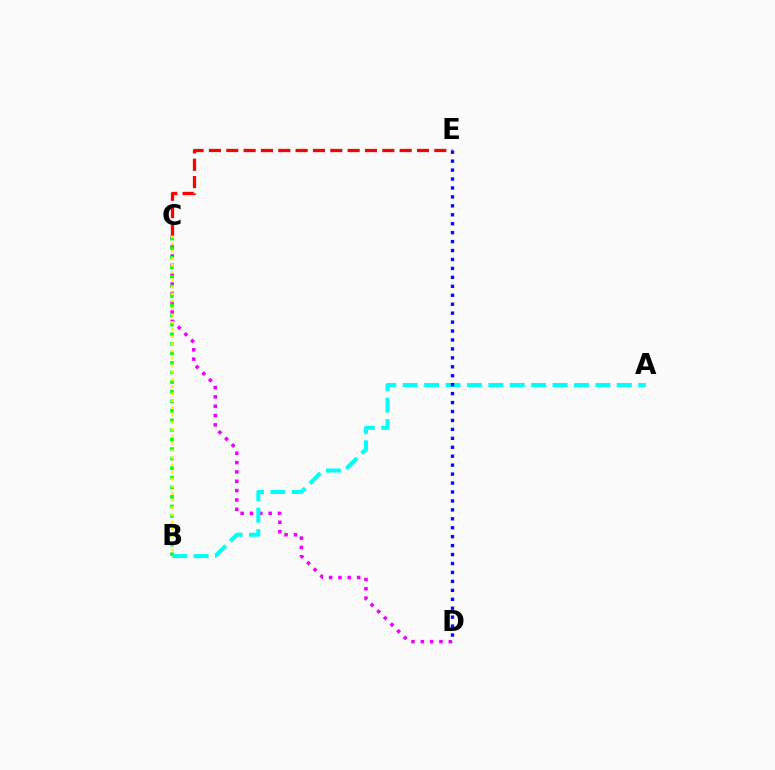{('C', 'D'): [{'color': '#ee00ff', 'line_style': 'dotted', 'thickness': 2.54}], ('B', 'C'): [{'color': '#08ff00', 'line_style': 'dotted', 'thickness': 2.6}, {'color': '#fcf500', 'line_style': 'dotted', 'thickness': 1.94}], ('A', 'B'): [{'color': '#00fff6', 'line_style': 'dashed', 'thickness': 2.91}], ('C', 'E'): [{'color': '#ff0000', 'line_style': 'dashed', 'thickness': 2.36}], ('D', 'E'): [{'color': '#0010ff', 'line_style': 'dotted', 'thickness': 2.43}]}